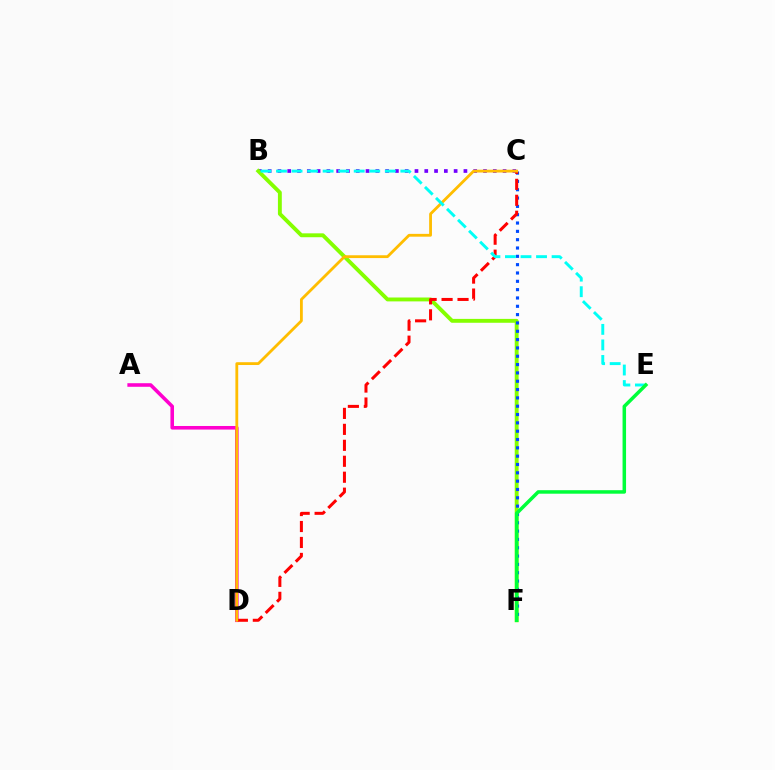{('A', 'D'): [{'color': '#ff00cf', 'line_style': 'solid', 'thickness': 2.58}], ('B', 'C'): [{'color': '#7200ff', 'line_style': 'dotted', 'thickness': 2.66}], ('B', 'F'): [{'color': '#84ff00', 'line_style': 'solid', 'thickness': 2.8}], ('C', 'F'): [{'color': '#004bff', 'line_style': 'dotted', 'thickness': 2.26}], ('C', 'D'): [{'color': '#ff0000', 'line_style': 'dashed', 'thickness': 2.17}, {'color': '#ffbd00', 'line_style': 'solid', 'thickness': 2.02}], ('B', 'E'): [{'color': '#00fff6', 'line_style': 'dashed', 'thickness': 2.11}], ('E', 'F'): [{'color': '#00ff39', 'line_style': 'solid', 'thickness': 2.53}]}